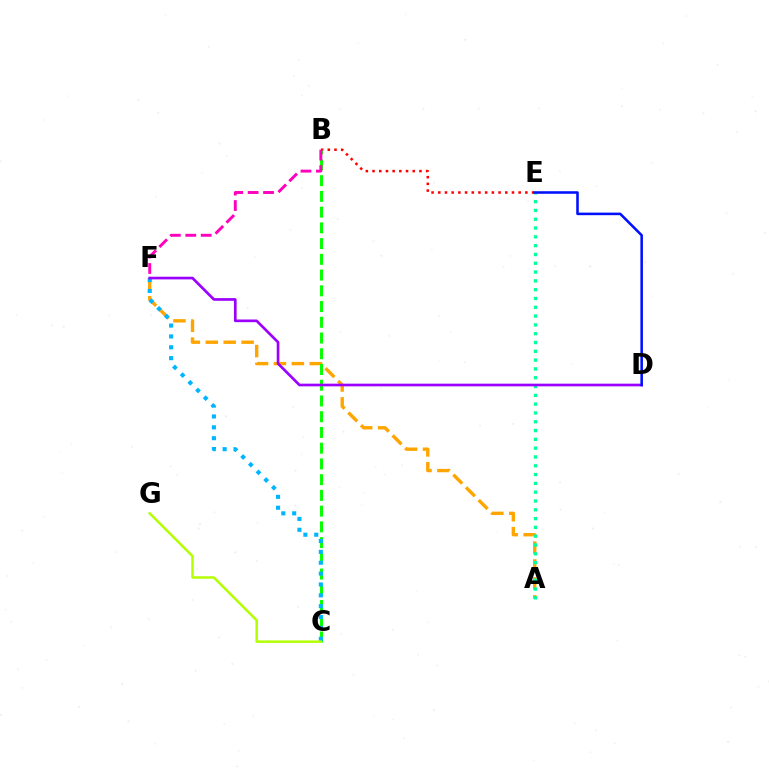{('A', 'F'): [{'color': '#ffa500', 'line_style': 'dashed', 'thickness': 2.43}], ('A', 'E'): [{'color': '#00ff9d', 'line_style': 'dotted', 'thickness': 2.39}], ('B', 'E'): [{'color': '#ff0000', 'line_style': 'dotted', 'thickness': 1.82}], ('B', 'C'): [{'color': '#08ff00', 'line_style': 'dashed', 'thickness': 2.14}], ('C', 'F'): [{'color': '#00b5ff', 'line_style': 'dotted', 'thickness': 2.95}], ('D', 'F'): [{'color': '#9b00ff', 'line_style': 'solid', 'thickness': 1.93}], ('D', 'E'): [{'color': '#0010ff', 'line_style': 'solid', 'thickness': 1.85}], ('B', 'F'): [{'color': '#ff00bd', 'line_style': 'dashed', 'thickness': 2.1}], ('C', 'G'): [{'color': '#b3ff00', 'line_style': 'solid', 'thickness': 1.78}]}